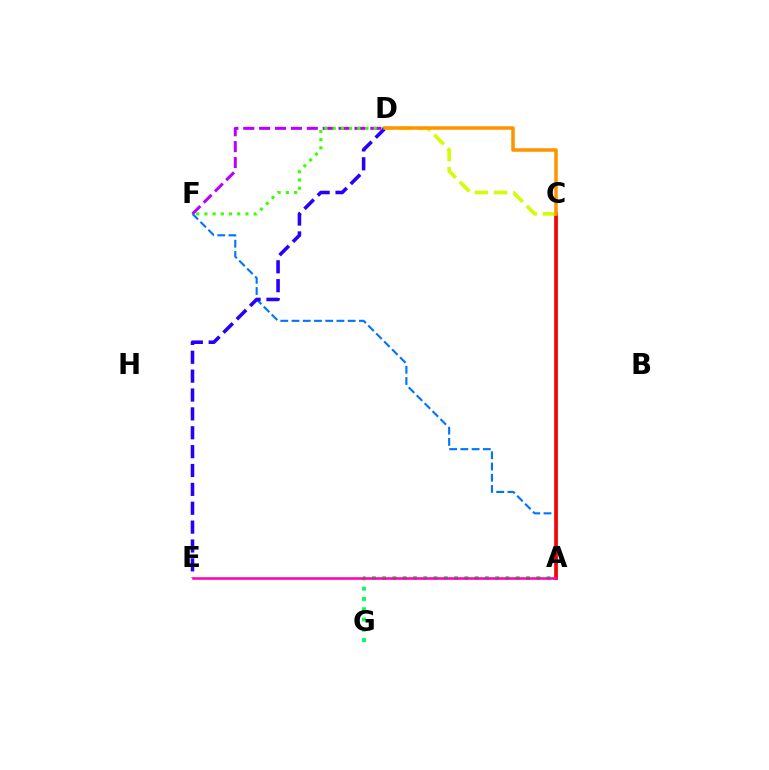{('A', 'C'): [{'color': '#00fff6', 'line_style': 'solid', 'thickness': 2.38}, {'color': '#ff0000', 'line_style': 'solid', 'thickness': 2.62}], ('D', 'F'): [{'color': '#b900ff', 'line_style': 'dashed', 'thickness': 2.16}, {'color': '#3dff00', 'line_style': 'dotted', 'thickness': 2.23}], ('A', 'F'): [{'color': '#0074ff', 'line_style': 'dashed', 'thickness': 1.53}], ('A', 'G'): [{'color': '#00ff5c', 'line_style': 'dotted', 'thickness': 2.79}], ('D', 'E'): [{'color': '#2500ff', 'line_style': 'dashed', 'thickness': 2.56}], ('A', 'E'): [{'color': '#ff00ac', 'line_style': 'solid', 'thickness': 1.81}], ('C', 'D'): [{'color': '#d1ff00', 'line_style': 'dashed', 'thickness': 2.61}, {'color': '#ff9400', 'line_style': 'solid', 'thickness': 2.54}]}